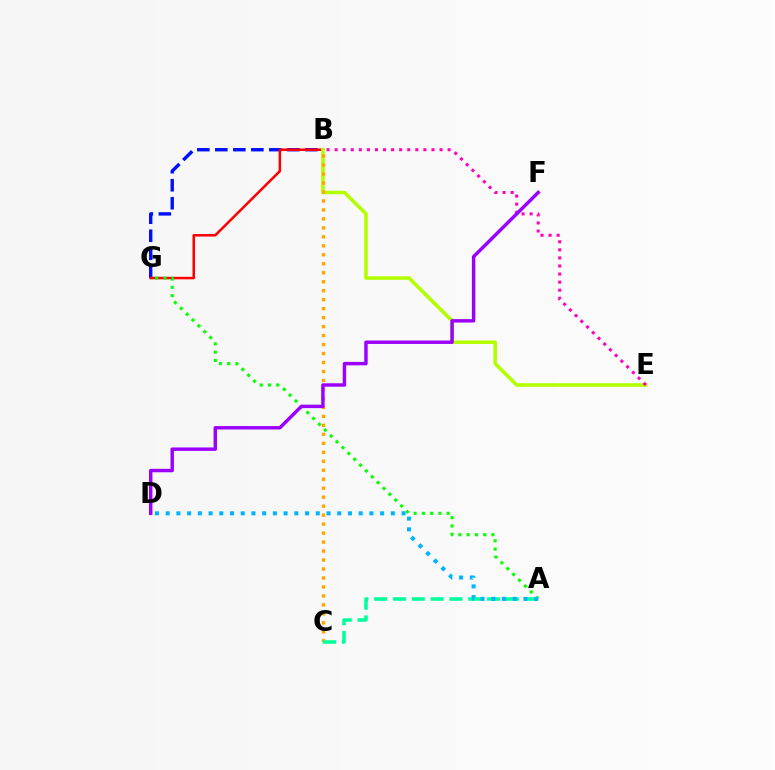{('B', 'G'): [{'color': '#0010ff', 'line_style': 'dashed', 'thickness': 2.45}, {'color': '#ff0000', 'line_style': 'solid', 'thickness': 1.82}], ('B', 'E'): [{'color': '#b3ff00', 'line_style': 'solid', 'thickness': 2.56}, {'color': '#ff00bd', 'line_style': 'dotted', 'thickness': 2.19}], ('A', 'G'): [{'color': '#08ff00', 'line_style': 'dotted', 'thickness': 2.25}], ('B', 'C'): [{'color': '#ffa500', 'line_style': 'dotted', 'thickness': 2.44}], ('A', 'C'): [{'color': '#00ff9d', 'line_style': 'dashed', 'thickness': 2.56}], ('A', 'D'): [{'color': '#00b5ff', 'line_style': 'dotted', 'thickness': 2.91}], ('D', 'F'): [{'color': '#9b00ff', 'line_style': 'solid', 'thickness': 2.48}]}